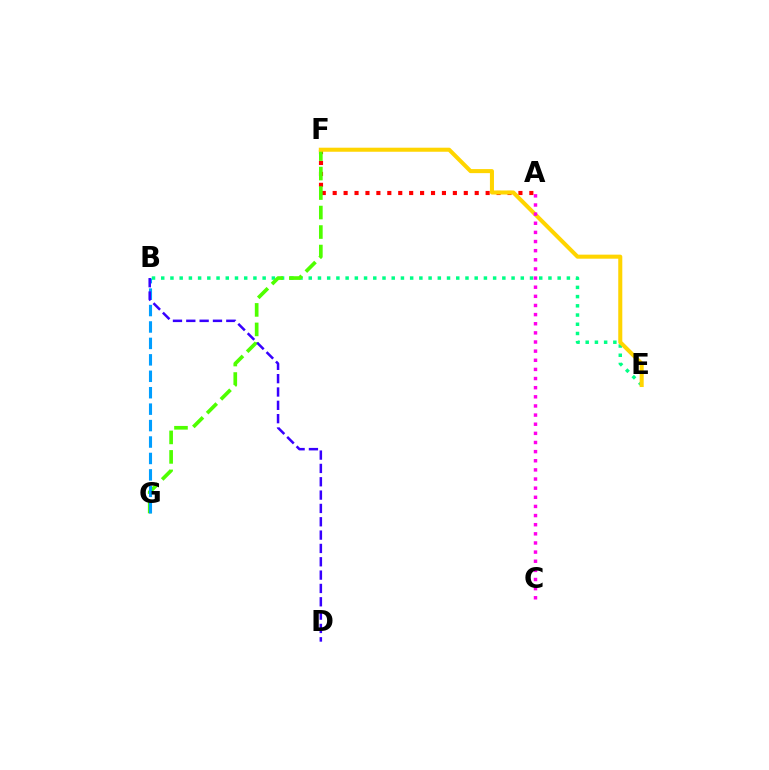{('A', 'F'): [{'color': '#ff0000', 'line_style': 'dotted', 'thickness': 2.97}], ('B', 'E'): [{'color': '#00ff86', 'line_style': 'dotted', 'thickness': 2.5}], ('F', 'G'): [{'color': '#4fff00', 'line_style': 'dashed', 'thickness': 2.65}], ('E', 'F'): [{'color': '#ffd500', 'line_style': 'solid', 'thickness': 2.91}], ('A', 'C'): [{'color': '#ff00ed', 'line_style': 'dotted', 'thickness': 2.48}], ('B', 'G'): [{'color': '#009eff', 'line_style': 'dashed', 'thickness': 2.23}], ('B', 'D'): [{'color': '#3700ff', 'line_style': 'dashed', 'thickness': 1.81}]}